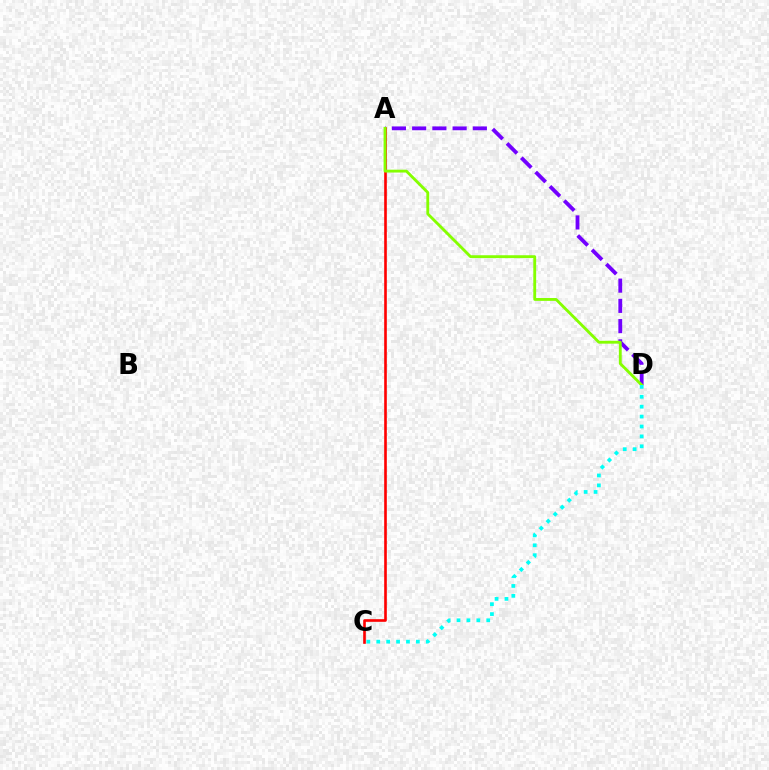{('A', 'D'): [{'color': '#7200ff', 'line_style': 'dashed', 'thickness': 2.75}, {'color': '#84ff00', 'line_style': 'solid', 'thickness': 2.05}], ('A', 'C'): [{'color': '#ff0000', 'line_style': 'solid', 'thickness': 1.89}], ('C', 'D'): [{'color': '#00fff6', 'line_style': 'dotted', 'thickness': 2.69}]}